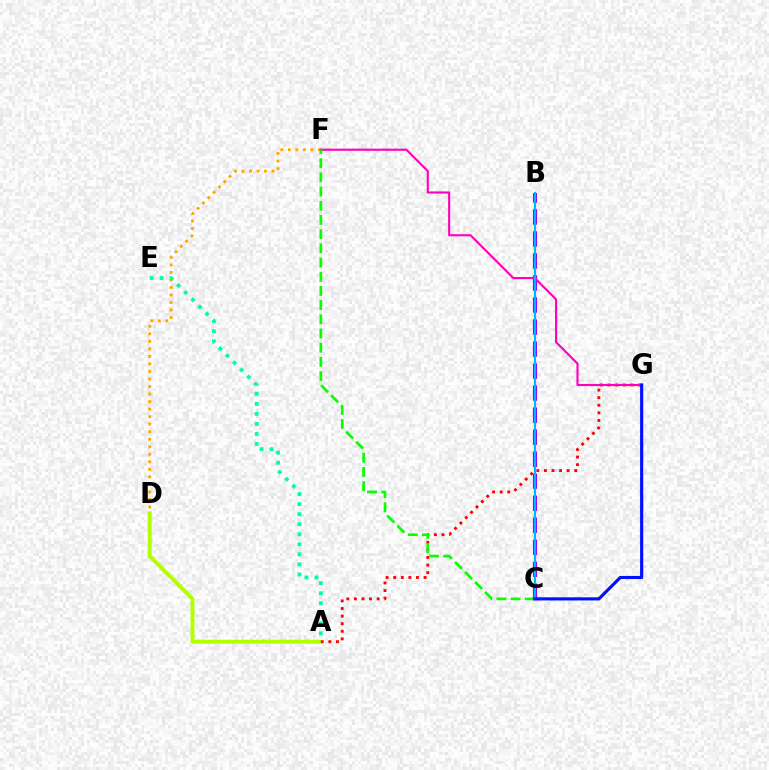{('A', 'D'): [{'color': '#b3ff00', 'line_style': 'solid', 'thickness': 2.8}], ('B', 'C'): [{'color': '#9b00ff', 'line_style': 'dashed', 'thickness': 2.99}, {'color': '#00b5ff', 'line_style': 'solid', 'thickness': 1.54}], ('A', 'G'): [{'color': '#ff0000', 'line_style': 'dotted', 'thickness': 2.06}], ('D', 'F'): [{'color': '#ffa500', 'line_style': 'dotted', 'thickness': 2.05}], ('F', 'G'): [{'color': '#ff00bd', 'line_style': 'solid', 'thickness': 1.53}], ('A', 'E'): [{'color': '#00ff9d', 'line_style': 'dotted', 'thickness': 2.73}], ('C', 'F'): [{'color': '#08ff00', 'line_style': 'dashed', 'thickness': 1.93}], ('C', 'G'): [{'color': '#0010ff', 'line_style': 'solid', 'thickness': 2.25}]}